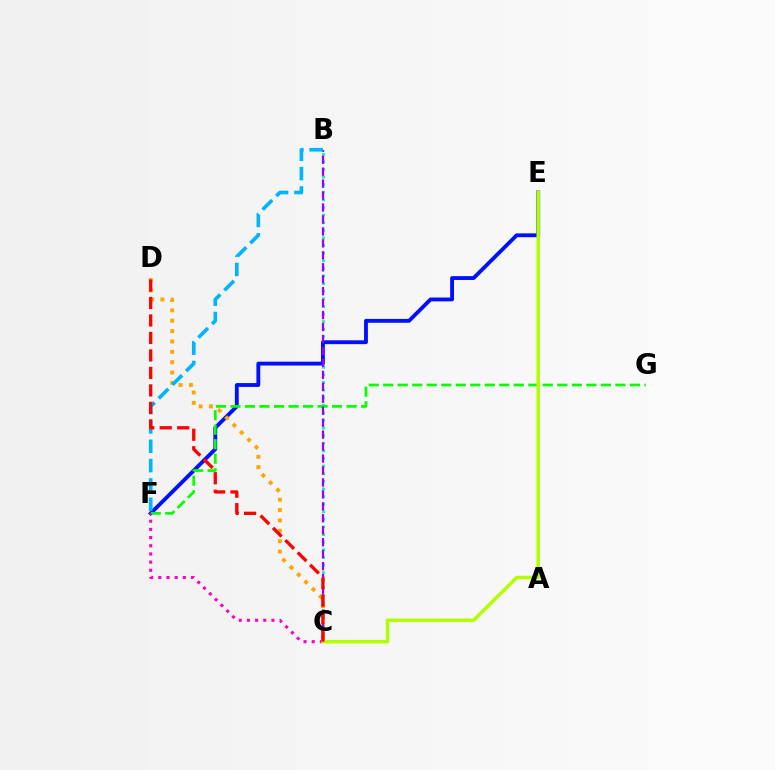{('B', 'C'): [{'color': '#00ff9d', 'line_style': 'dotted', 'thickness': 2.07}, {'color': '#9b00ff', 'line_style': 'dashed', 'thickness': 1.62}], ('E', 'F'): [{'color': '#0010ff', 'line_style': 'solid', 'thickness': 2.77}], ('F', 'G'): [{'color': '#08ff00', 'line_style': 'dashed', 'thickness': 1.97}], ('C', 'D'): [{'color': '#ffa500', 'line_style': 'dotted', 'thickness': 2.82}, {'color': '#ff0000', 'line_style': 'dashed', 'thickness': 2.37}], ('C', 'F'): [{'color': '#ff00bd', 'line_style': 'dotted', 'thickness': 2.22}], ('C', 'E'): [{'color': '#b3ff00', 'line_style': 'solid', 'thickness': 2.52}], ('B', 'F'): [{'color': '#00b5ff', 'line_style': 'dashed', 'thickness': 2.63}]}